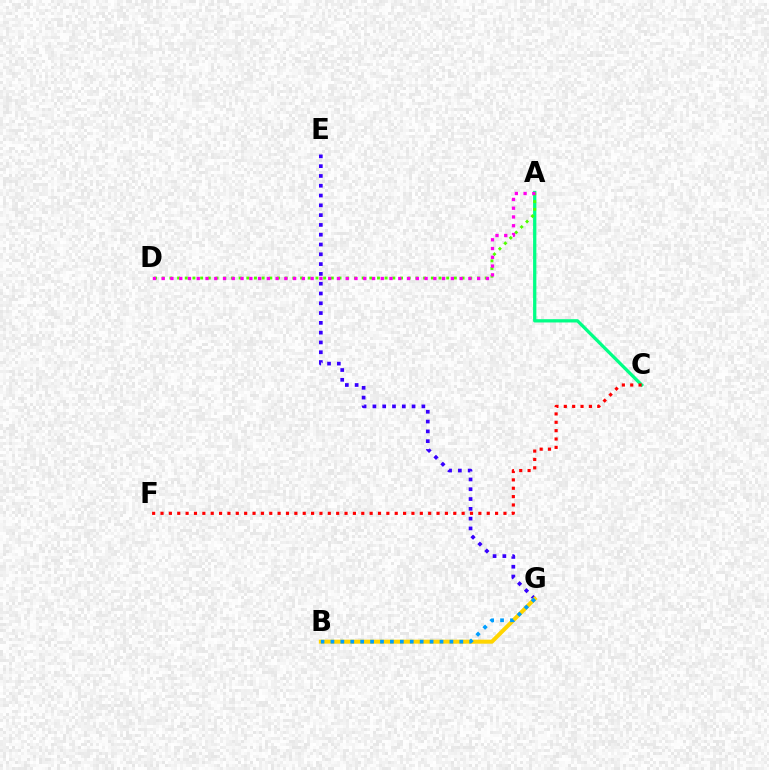{('A', 'C'): [{'color': '#00ff86', 'line_style': 'solid', 'thickness': 2.36}], ('A', 'D'): [{'color': '#4fff00', 'line_style': 'dotted', 'thickness': 2.09}, {'color': '#ff00ed', 'line_style': 'dotted', 'thickness': 2.38}], ('E', 'G'): [{'color': '#3700ff', 'line_style': 'dotted', 'thickness': 2.66}], ('B', 'G'): [{'color': '#ffd500', 'line_style': 'solid', 'thickness': 2.89}, {'color': '#009eff', 'line_style': 'dotted', 'thickness': 2.69}], ('C', 'F'): [{'color': '#ff0000', 'line_style': 'dotted', 'thickness': 2.27}]}